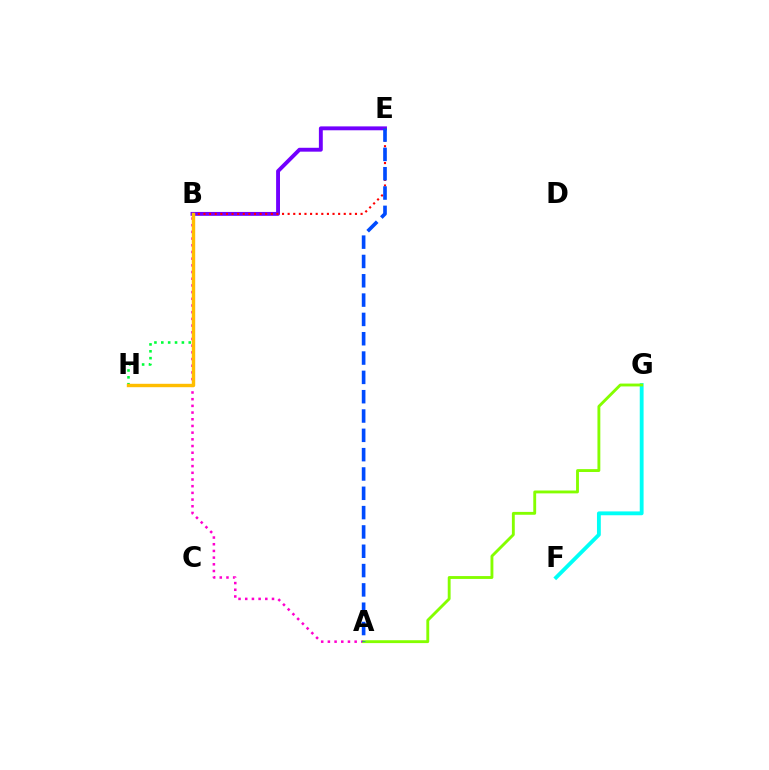{('A', 'B'): [{'color': '#ff00cf', 'line_style': 'dotted', 'thickness': 1.82}], ('B', 'E'): [{'color': '#7200ff', 'line_style': 'solid', 'thickness': 2.8}, {'color': '#ff0000', 'line_style': 'dotted', 'thickness': 1.52}], ('B', 'H'): [{'color': '#00ff39', 'line_style': 'dotted', 'thickness': 1.87}, {'color': '#ffbd00', 'line_style': 'solid', 'thickness': 2.45}], ('F', 'G'): [{'color': '#00fff6', 'line_style': 'solid', 'thickness': 2.76}], ('A', 'G'): [{'color': '#84ff00', 'line_style': 'solid', 'thickness': 2.07}], ('A', 'E'): [{'color': '#004bff', 'line_style': 'dashed', 'thickness': 2.62}]}